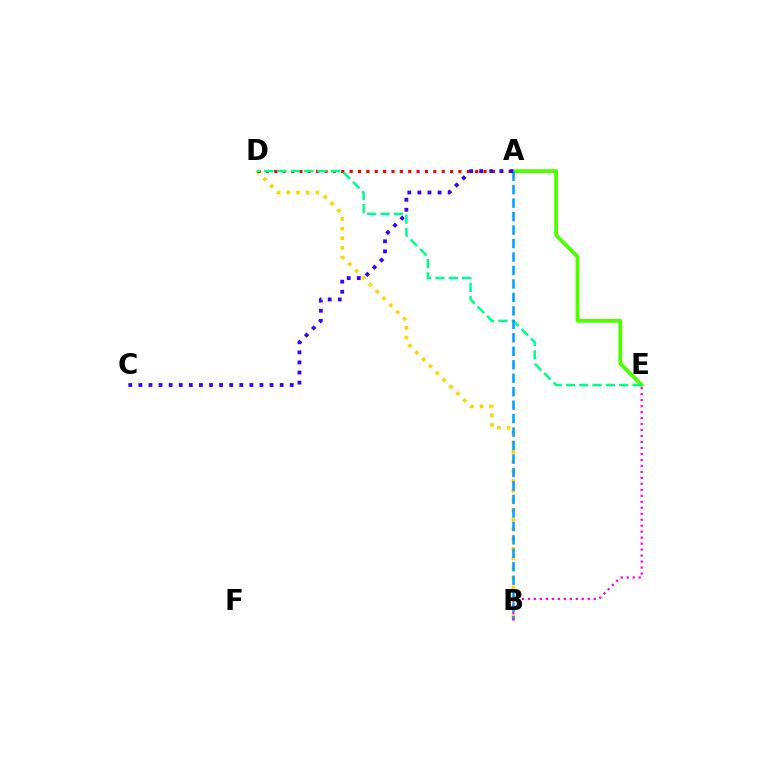{('B', 'D'): [{'color': '#ffd500', 'line_style': 'dotted', 'thickness': 2.63}], ('A', 'E'): [{'color': '#4fff00', 'line_style': 'solid', 'thickness': 2.74}], ('A', 'D'): [{'color': '#ff0000', 'line_style': 'dotted', 'thickness': 2.27}], ('D', 'E'): [{'color': '#00ff86', 'line_style': 'dashed', 'thickness': 1.81}], ('A', 'B'): [{'color': '#009eff', 'line_style': 'dashed', 'thickness': 1.83}], ('B', 'E'): [{'color': '#ff00ed', 'line_style': 'dotted', 'thickness': 1.62}], ('A', 'C'): [{'color': '#3700ff', 'line_style': 'dotted', 'thickness': 2.74}]}